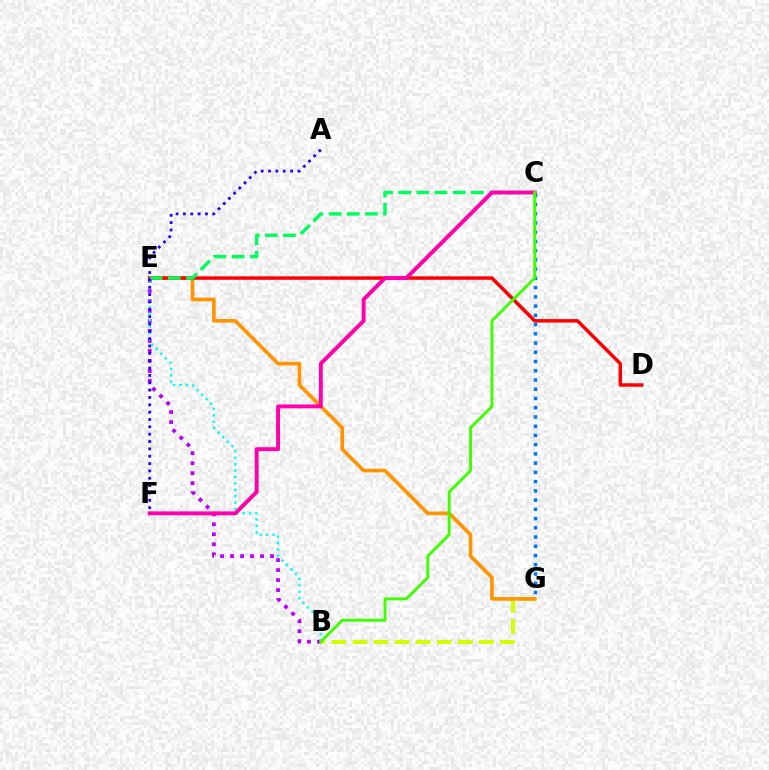{('B', 'E'): [{'color': '#b900ff', 'line_style': 'dotted', 'thickness': 2.72}, {'color': '#00fff6', 'line_style': 'dotted', 'thickness': 1.74}], ('B', 'G'): [{'color': '#d1ff00', 'line_style': 'dashed', 'thickness': 2.86}], ('E', 'G'): [{'color': '#ff9400', 'line_style': 'solid', 'thickness': 2.61}], ('D', 'E'): [{'color': '#ff0000', 'line_style': 'solid', 'thickness': 2.5}], ('C', 'E'): [{'color': '#00ff5c', 'line_style': 'dashed', 'thickness': 2.47}], ('C', 'G'): [{'color': '#0074ff', 'line_style': 'dotted', 'thickness': 2.51}], ('C', 'F'): [{'color': '#ff00ac', 'line_style': 'solid', 'thickness': 2.81}], ('A', 'F'): [{'color': '#2500ff', 'line_style': 'dotted', 'thickness': 2.0}], ('B', 'C'): [{'color': '#3dff00', 'line_style': 'solid', 'thickness': 2.07}]}